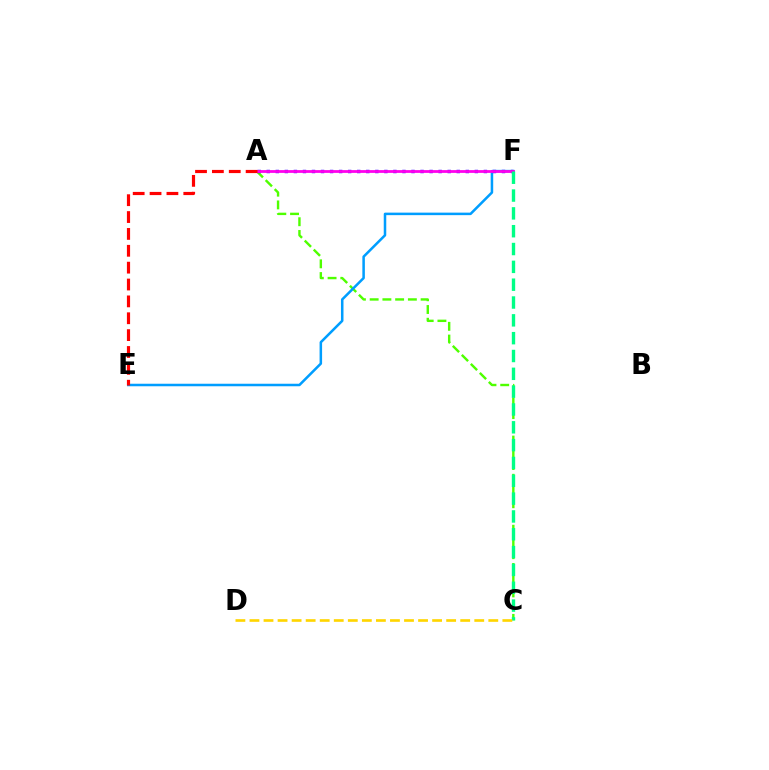{('A', 'C'): [{'color': '#4fff00', 'line_style': 'dashed', 'thickness': 1.73}], ('E', 'F'): [{'color': '#009eff', 'line_style': 'solid', 'thickness': 1.82}], ('A', 'F'): [{'color': '#3700ff', 'line_style': 'dotted', 'thickness': 2.46}, {'color': '#ff00ed', 'line_style': 'solid', 'thickness': 2.0}], ('C', 'F'): [{'color': '#00ff86', 'line_style': 'dashed', 'thickness': 2.42}], ('A', 'E'): [{'color': '#ff0000', 'line_style': 'dashed', 'thickness': 2.29}], ('C', 'D'): [{'color': '#ffd500', 'line_style': 'dashed', 'thickness': 1.91}]}